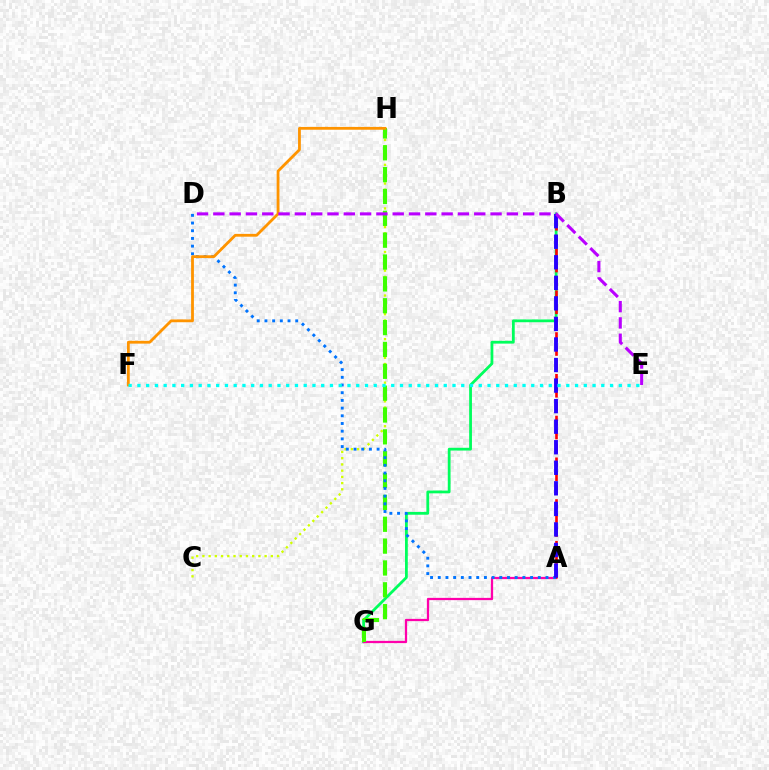{('B', 'G'): [{'color': '#00ff5c', 'line_style': 'solid', 'thickness': 2.0}], ('A', 'G'): [{'color': '#ff00ac', 'line_style': 'solid', 'thickness': 1.62}], ('C', 'H'): [{'color': '#d1ff00', 'line_style': 'dotted', 'thickness': 1.69}], ('A', 'B'): [{'color': '#ff0000', 'line_style': 'dashed', 'thickness': 1.89}, {'color': '#2500ff', 'line_style': 'dashed', 'thickness': 2.79}], ('G', 'H'): [{'color': '#3dff00', 'line_style': 'dashed', 'thickness': 2.97}], ('A', 'D'): [{'color': '#0074ff', 'line_style': 'dotted', 'thickness': 2.09}], ('F', 'H'): [{'color': '#ff9400', 'line_style': 'solid', 'thickness': 2.02}], ('E', 'F'): [{'color': '#00fff6', 'line_style': 'dotted', 'thickness': 2.38}], ('D', 'E'): [{'color': '#b900ff', 'line_style': 'dashed', 'thickness': 2.22}]}